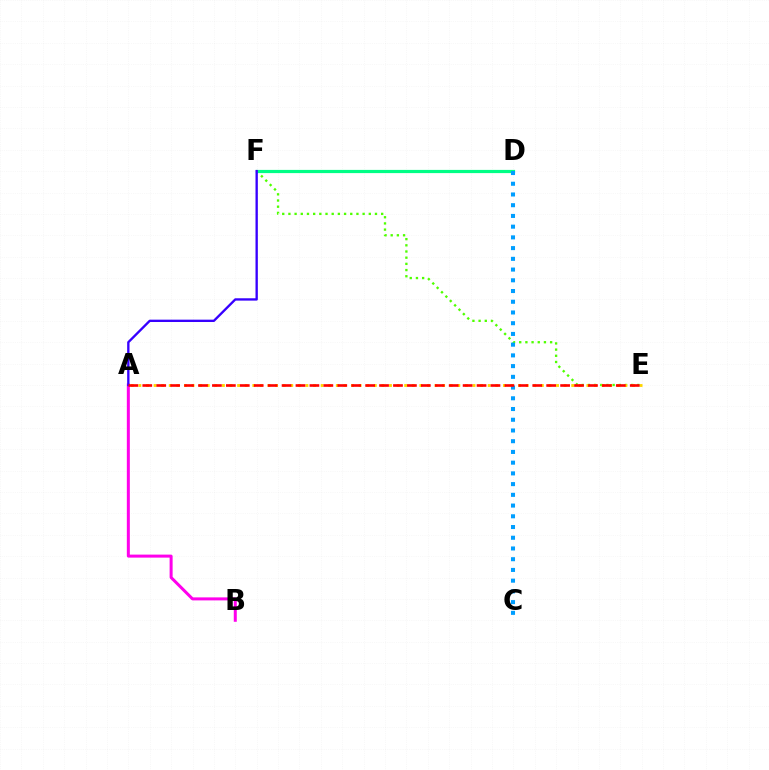{('E', 'F'): [{'color': '#4fff00', 'line_style': 'dotted', 'thickness': 1.68}], ('D', 'F'): [{'color': '#00ff86', 'line_style': 'solid', 'thickness': 2.31}], ('A', 'B'): [{'color': '#ff00ed', 'line_style': 'solid', 'thickness': 2.17}], ('A', 'E'): [{'color': '#ffd500', 'line_style': 'dotted', 'thickness': 2.06}, {'color': '#ff0000', 'line_style': 'dashed', 'thickness': 1.89}], ('A', 'F'): [{'color': '#3700ff', 'line_style': 'solid', 'thickness': 1.69}], ('C', 'D'): [{'color': '#009eff', 'line_style': 'dotted', 'thickness': 2.91}]}